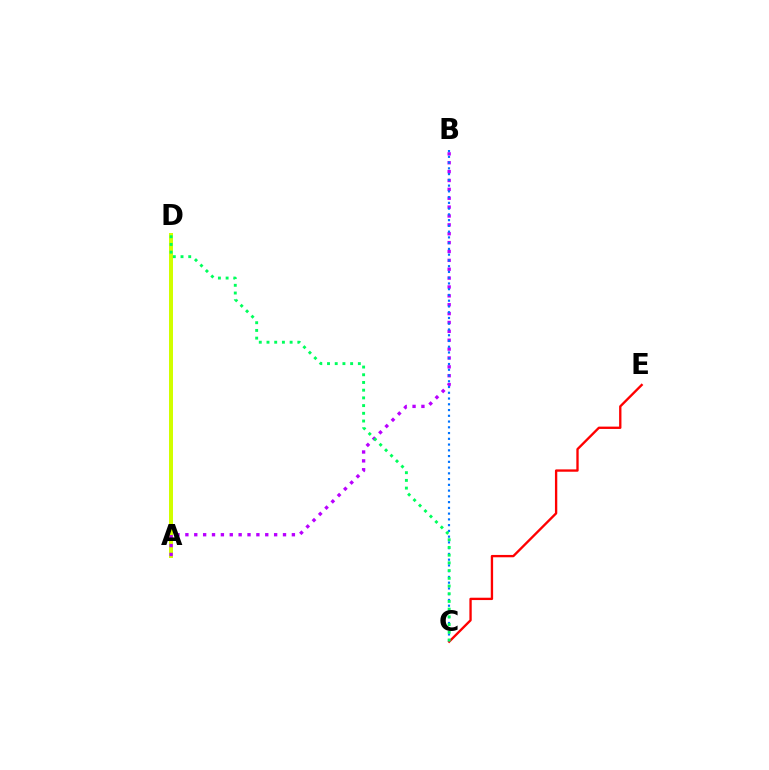{('C', 'E'): [{'color': '#ff0000', 'line_style': 'solid', 'thickness': 1.68}], ('A', 'D'): [{'color': '#d1ff00', 'line_style': 'solid', 'thickness': 2.88}], ('A', 'B'): [{'color': '#b900ff', 'line_style': 'dotted', 'thickness': 2.41}], ('B', 'C'): [{'color': '#0074ff', 'line_style': 'dotted', 'thickness': 1.56}], ('C', 'D'): [{'color': '#00ff5c', 'line_style': 'dotted', 'thickness': 2.09}]}